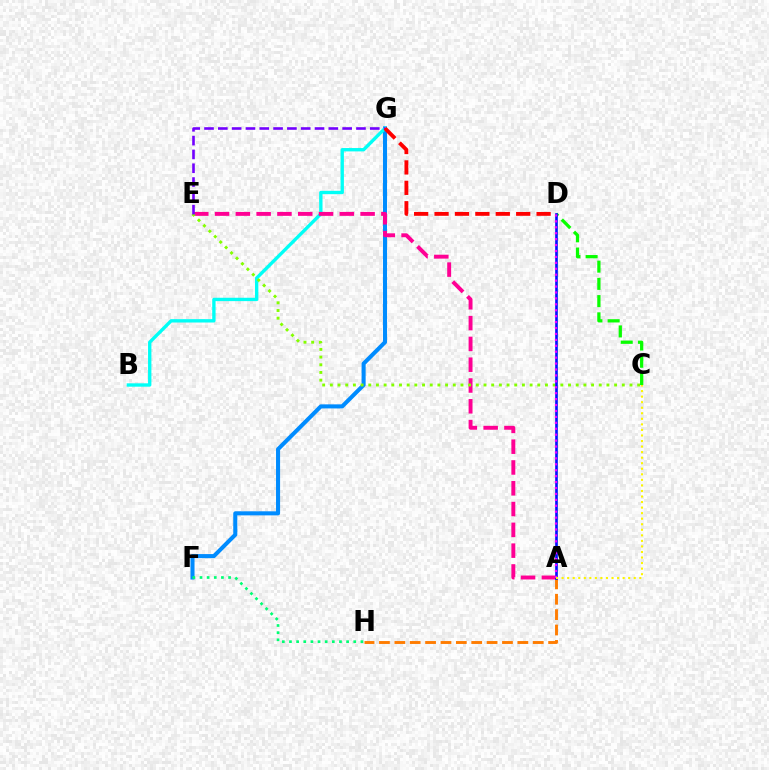{('F', 'G'): [{'color': '#008cff', 'line_style': 'solid', 'thickness': 2.92}], ('B', 'G'): [{'color': '#00fff6', 'line_style': 'solid', 'thickness': 2.42}], ('A', 'E'): [{'color': '#ff0094', 'line_style': 'dashed', 'thickness': 2.82}], ('C', 'E'): [{'color': '#84ff00', 'line_style': 'dotted', 'thickness': 2.09}], ('C', 'D'): [{'color': '#08ff00', 'line_style': 'dashed', 'thickness': 2.34}], ('F', 'H'): [{'color': '#00ff74', 'line_style': 'dotted', 'thickness': 1.94}], ('A', 'H'): [{'color': '#ff7c00', 'line_style': 'dashed', 'thickness': 2.09}], ('E', 'G'): [{'color': '#7200ff', 'line_style': 'dashed', 'thickness': 1.88}], ('A', 'D'): [{'color': '#0010ff', 'line_style': 'solid', 'thickness': 1.9}, {'color': '#ee00ff', 'line_style': 'dotted', 'thickness': 1.61}], ('D', 'G'): [{'color': '#ff0000', 'line_style': 'dashed', 'thickness': 2.77}], ('A', 'C'): [{'color': '#fcf500', 'line_style': 'dotted', 'thickness': 1.51}]}